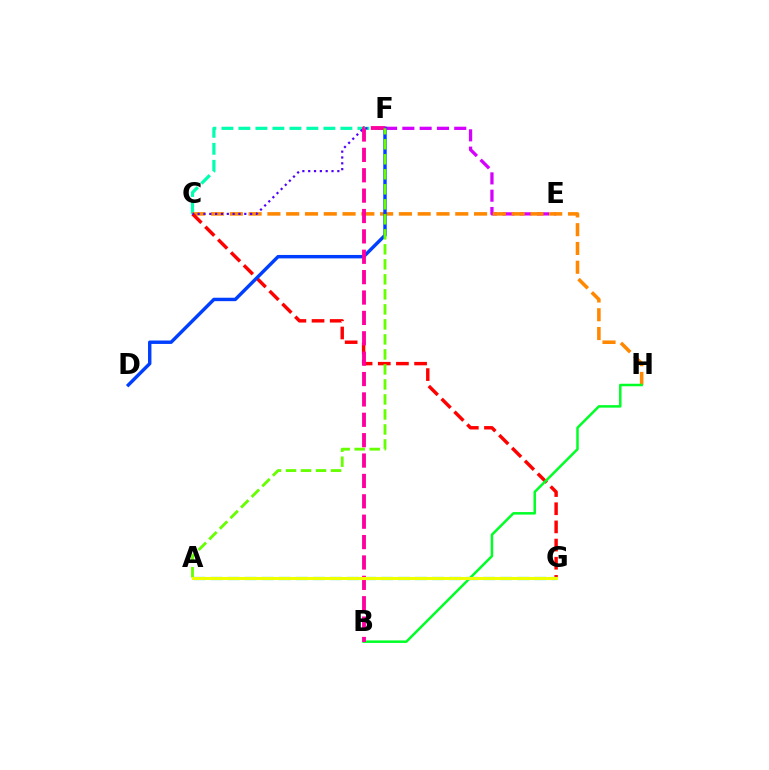{('E', 'F'): [{'color': '#d600ff', 'line_style': 'dashed', 'thickness': 2.35}], ('C', 'F'): [{'color': '#00ffaf', 'line_style': 'dashed', 'thickness': 2.31}, {'color': '#4f00ff', 'line_style': 'dotted', 'thickness': 1.58}], ('C', 'H'): [{'color': '#ff8800', 'line_style': 'dashed', 'thickness': 2.55}], ('C', 'G'): [{'color': '#ff0000', 'line_style': 'dashed', 'thickness': 2.47}], ('B', 'H'): [{'color': '#00ff27', 'line_style': 'solid', 'thickness': 1.8}], ('D', 'F'): [{'color': '#003fff', 'line_style': 'solid', 'thickness': 2.46}], ('A', 'G'): [{'color': '#00c7ff', 'line_style': 'dashed', 'thickness': 2.32}, {'color': '#eeff00', 'line_style': 'solid', 'thickness': 2.22}], ('B', 'F'): [{'color': '#ff00a0', 'line_style': 'dashed', 'thickness': 2.77}], ('A', 'F'): [{'color': '#66ff00', 'line_style': 'dashed', 'thickness': 2.04}]}